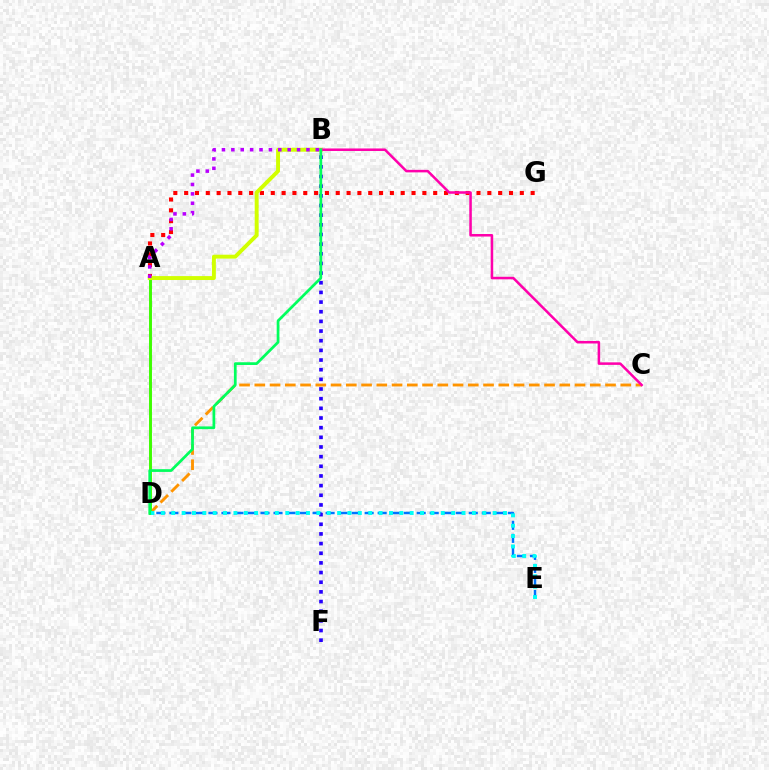{('D', 'E'): [{'color': '#0074ff', 'line_style': 'dashed', 'thickness': 1.77}, {'color': '#00fff6', 'line_style': 'dotted', 'thickness': 2.82}], ('C', 'D'): [{'color': '#ff9400', 'line_style': 'dashed', 'thickness': 2.07}], ('A', 'D'): [{'color': '#3dff00', 'line_style': 'solid', 'thickness': 2.11}], ('A', 'G'): [{'color': '#ff0000', 'line_style': 'dotted', 'thickness': 2.94}], ('A', 'B'): [{'color': '#d1ff00', 'line_style': 'solid', 'thickness': 2.82}, {'color': '#b900ff', 'line_style': 'dotted', 'thickness': 2.55}], ('B', 'F'): [{'color': '#2500ff', 'line_style': 'dotted', 'thickness': 2.62}], ('B', 'C'): [{'color': '#ff00ac', 'line_style': 'solid', 'thickness': 1.82}], ('B', 'D'): [{'color': '#00ff5c', 'line_style': 'solid', 'thickness': 1.96}]}